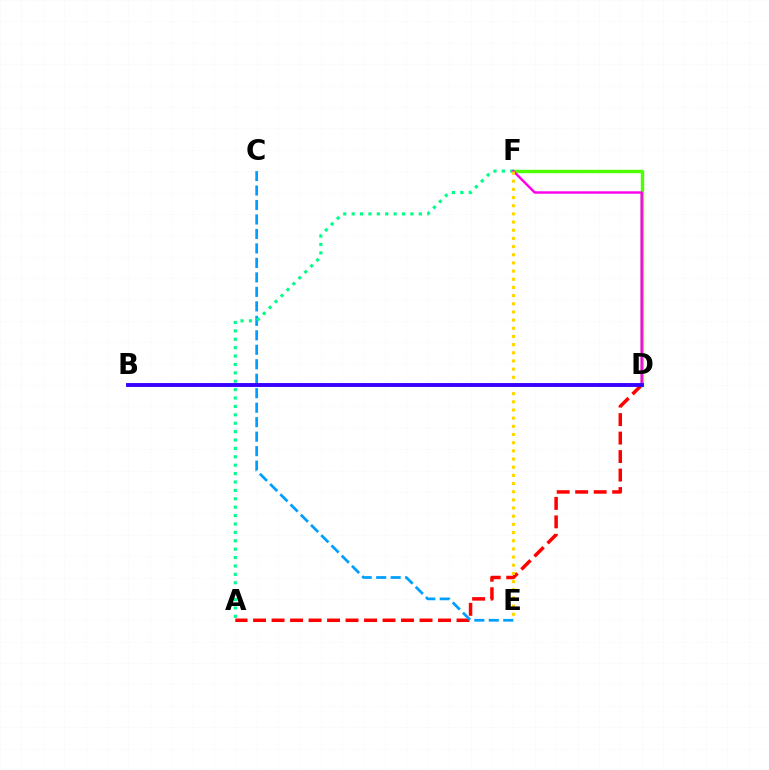{('A', 'D'): [{'color': '#ff0000', 'line_style': 'dashed', 'thickness': 2.51}], ('D', 'F'): [{'color': '#4fff00', 'line_style': 'solid', 'thickness': 2.45}, {'color': '#ff00ed', 'line_style': 'solid', 'thickness': 1.76}], ('C', 'E'): [{'color': '#009eff', 'line_style': 'dashed', 'thickness': 1.97}], ('A', 'F'): [{'color': '#00ff86', 'line_style': 'dotted', 'thickness': 2.28}], ('E', 'F'): [{'color': '#ffd500', 'line_style': 'dotted', 'thickness': 2.22}], ('B', 'D'): [{'color': '#3700ff', 'line_style': 'solid', 'thickness': 2.79}]}